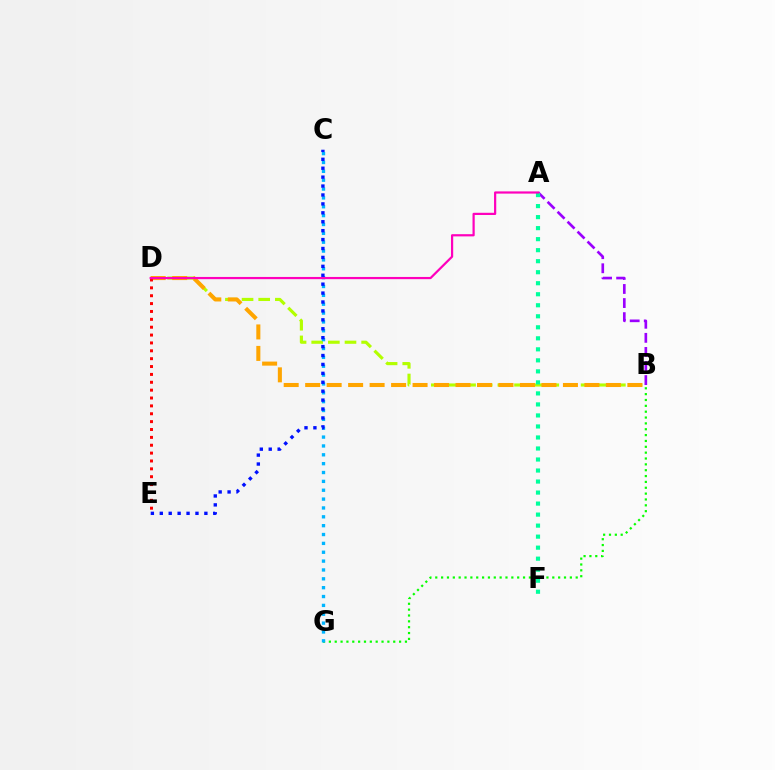{('A', 'B'): [{'color': '#9b00ff', 'line_style': 'dashed', 'thickness': 1.91}], ('B', 'G'): [{'color': '#08ff00', 'line_style': 'dotted', 'thickness': 1.59}], ('B', 'D'): [{'color': '#b3ff00', 'line_style': 'dashed', 'thickness': 2.26}, {'color': '#ffa500', 'line_style': 'dashed', 'thickness': 2.92}], ('C', 'G'): [{'color': '#00b5ff', 'line_style': 'dotted', 'thickness': 2.41}], ('C', 'E'): [{'color': '#0010ff', 'line_style': 'dotted', 'thickness': 2.42}], ('D', 'E'): [{'color': '#ff0000', 'line_style': 'dotted', 'thickness': 2.14}], ('A', 'F'): [{'color': '#00ff9d', 'line_style': 'dotted', 'thickness': 2.99}], ('A', 'D'): [{'color': '#ff00bd', 'line_style': 'solid', 'thickness': 1.59}]}